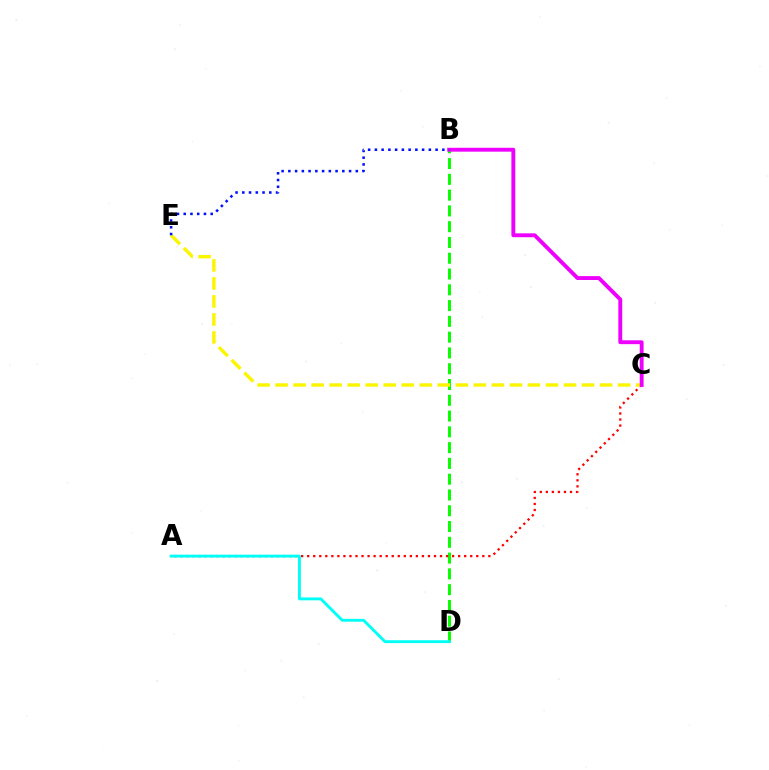{('B', 'D'): [{'color': '#08ff00', 'line_style': 'dashed', 'thickness': 2.14}], ('A', 'C'): [{'color': '#ff0000', 'line_style': 'dotted', 'thickness': 1.64}], ('A', 'D'): [{'color': '#00fff6', 'line_style': 'solid', 'thickness': 2.07}], ('C', 'E'): [{'color': '#fcf500', 'line_style': 'dashed', 'thickness': 2.45}], ('B', 'C'): [{'color': '#ee00ff', 'line_style': 'solid', 'thickness': 2.79}], ('B', 'E'): [{'color': '#0010ff', 'line_style': 'dotted', 'thickness': 1.83}]}